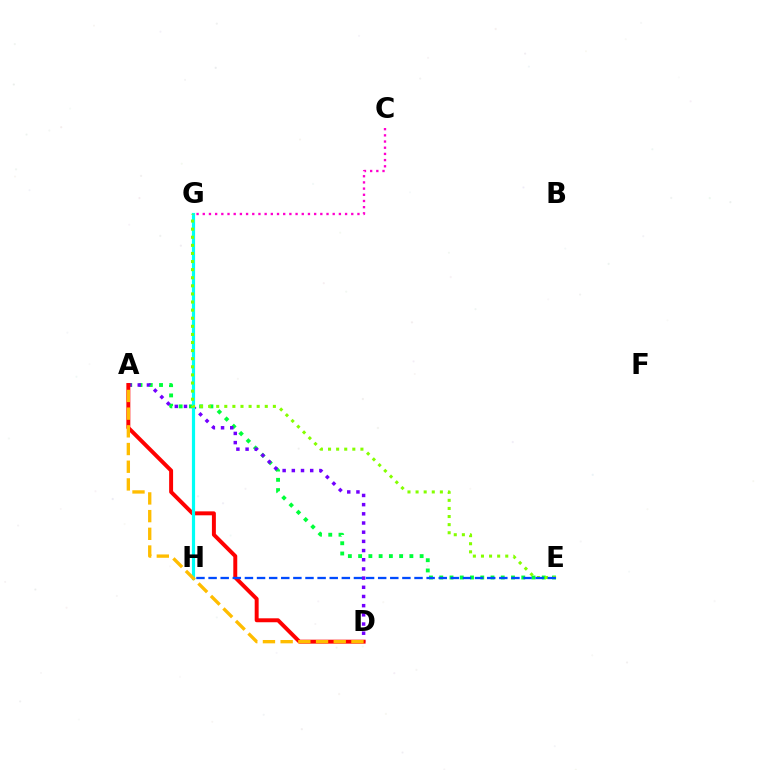{('A', 'E'): [{'color': '#00ff39', 'line_style': 'dotted', 'thickness': 2.79}], ('A', 'D'): [{'color': '#7200ff', 'line_style': 'dotted', 'thickness': 2.5}, {'color': '#ff0000', 'line_style': 'solid', 'thickness': 2.84}, {'color': '#ffbd00', 'line_style': 'dashed', 'thickness': 2.4}], ('G', 'H'): [{'color': '#00fff6', 'line_style': 'solid', 'thickness': 2.29}], ('C', 'G'): [{'color': '#ff00cf', 'line_style': 'dotted', 'thickness': 1.68}], ('E', 'G'): [{'color': '#84ff00', 'line_style': 'dotted', 'thickness': 2.2}], ('E', 'H'): [{'color': '#004bff', 'line_style': 'dashed', 'thickness': 1.65}]}